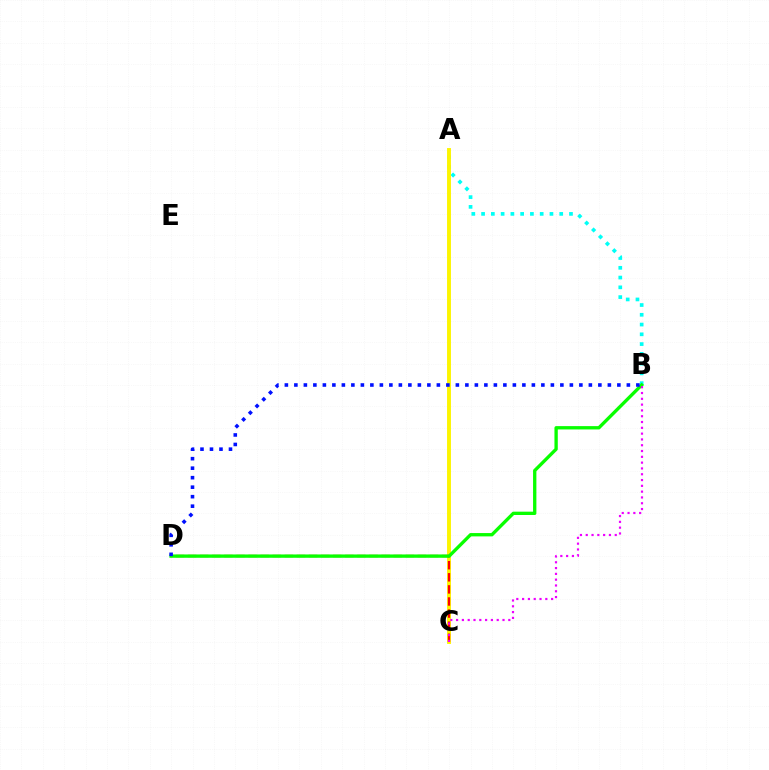{('A', 'B'): [{'color': '#00fff6', 'line_style': 'dotted', 'thickness': 2.65}], ('A', 'C'): [{'color': '#fcf500', 'line_style': 'solid', 'thickness': 2.81}], ('C', 'D'): [{'color': '#ff0000', 'line_style': 'dashed', 'thickness': 1.64}], ('B', 'D'): [{'color': '#08ff00', 'line_style': 'solid', 'thickness': 2.4}, {'color': '#0010ff', 'line_style': 'dotted', 'thickness': 2.58}], ('B', 'C'): [{'color': '#ee00ff', 'line_style': 'dotted', 'thickness': 1.58}]}